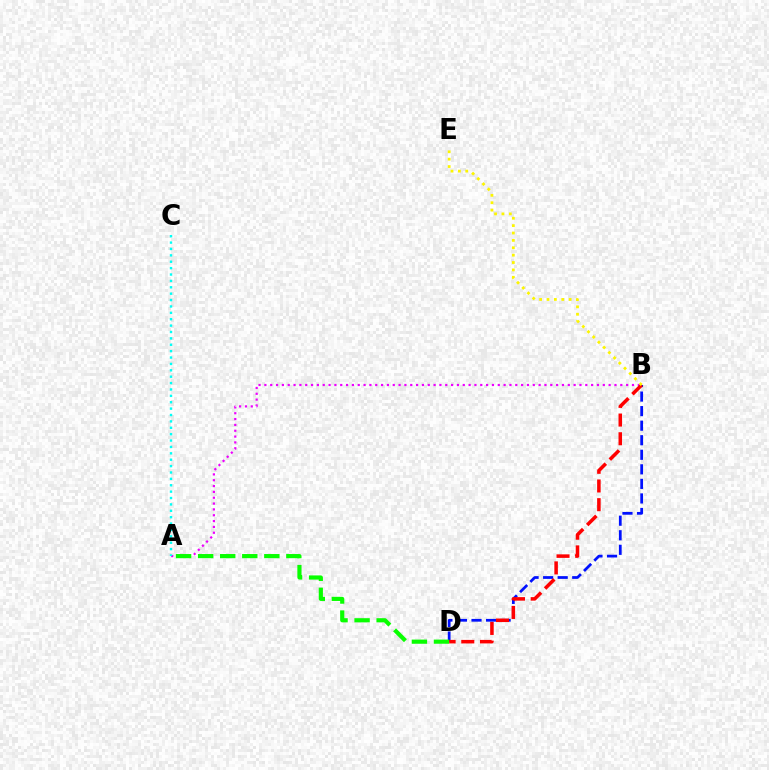{('A', 'B'): [{'color': '#ee00ff', 'line_style': 'dotted', 'thickness': 1.59}], ('B', 'D'): [{'color': '#0010ff', 'line_style': 'dashed', 'thickness': 1.98}, {'color': '#ff0000', 'line_style': 'dashed', 'thickness': 2.54}], ('A', 'D'): [{'color': '#08ff00', 'line_style': 'dashed', 'thickness': 3.0}], ('A', 'C'): [{'color': '#00fff6', 'line_style': 'dotted', 'thickness': 1.74}], ('B', 'E'): [{'color': '#fcf500', 'line_style': 'dotted', 'thickness': 2.01}]}